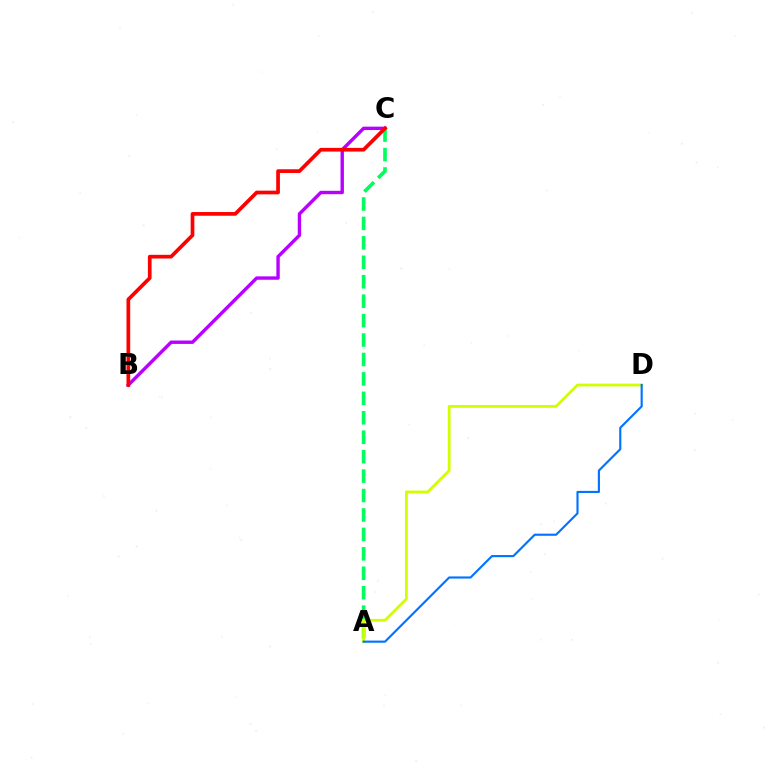{('B', 'C'): [{'color': '#b900ff', 'line_style': 'solid', 'thickness': 2.45}, {'color': '#ff0000', 'line_style': 'solid', 'thickness': 2.67}], ('A', 'C'): [{'color': '#00ff5c', 'line_style': 'dashed', 'thickness': 2.64}], ('A', 'D'): [{'color': '#d1ff00', 'line_style': 'solid', 'thickness': 2.02}, {'color': '#0074ff', 'line_style': 'solid', 'thickness': 1.54}]}